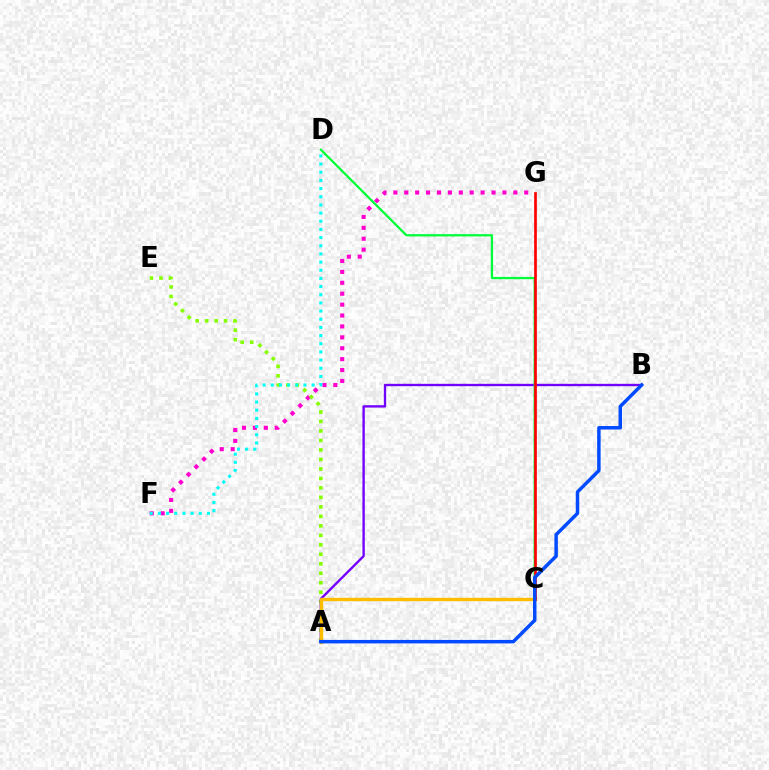{('F', 'G'): [{'color': '#ff00cf', 'line_style': 'dotted', 'thickness': 2.96}], ('A', 'E'): [{'color': '#84ff00', 'line_style': 'dotted', 'thickness': 2.58}], ('A', 'B'): [{'color': '#7200ff', 'line_style': 'solid', 'thickness': 1.7}, {'color': '#004bff', 'line_style': 'solid', 'thickness': 2.5}], ('C', 'D'): [{'color': '#00ff39', 'line_style': 'solid', 'thickness': 1.63}], ('D', 'F'): [{'color': '#00fff6', 'line_style': 'dotted', 'thickness': 2.22}], ('A', 'C'): [{'color': '#ffbd00', 'line_style': 'solid', 'thickness': 2.44}], ('C', 'G'): [{'color': '#ff0000', 'line_style': 'solid', 'thickness': 1.93}]}